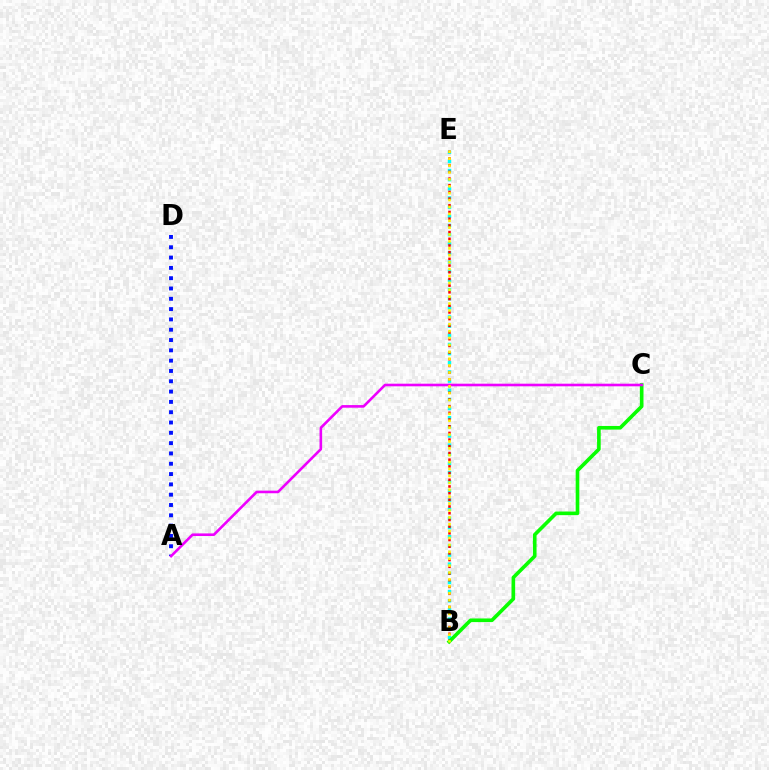{('B', 'E'): [{'color': '#00fff6', 'line_style': 'dotted', 'thickness': 2.49}, {'color': '#ff0000', 'line_style': 'dotted', 'thickness': 1.82}, {'color': '#fcf500', 'line_style': 'dotted', 'thickness': 1.87}], ('A', 'D'): [{'color': '#0010ff', 'line_style': 'dotted', 'thickness': 2.8}], ('B', 'C'): [{'color': '#08ff00', 'line_style': 'solid', 'thickness': 2.62}], ('A', 'C'): [{'color': '#ee00ff', 'line_style': 'solid', 'thickness': 1.88}]}